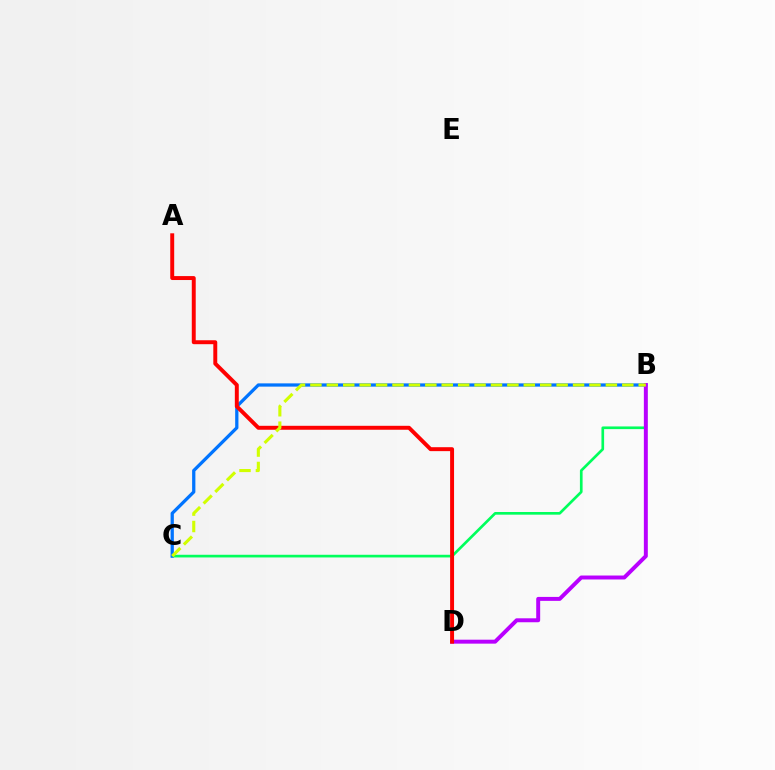{('B', 'C'): [{'color': '#00ff5c', 'line_style': 'solid', 'thickness': 1.92}, {'color': '#0074ff', 'line_style': 'solid', 'thickness': 2.35}, {'color': '#d1ff00', 'line_style': 'dashed', 'thickness': 2.23}], ('B', 'D'): [{'color': '#b900ff', 'line_style': 'solid', 'thickness': 2.85}], ('A', 'D'): [{'color': '#ff0000', 'line_style': 'solid', 'thickness': 2.84}]}